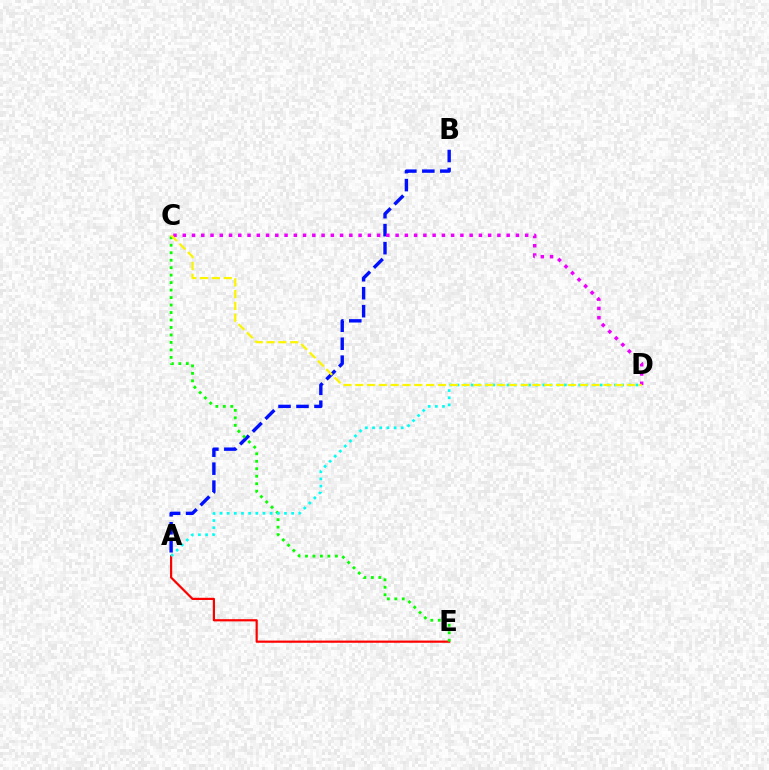{('A', 'B'): [{'color': '#0010ff', 'line_style': 'dashed', 'thickness': 2.44}], ('A', 'E'): [{'color': '#ff0000', 'line_style': 'solid', 'thickness': 1.58}], ('C', 'E'): [{'color': '#08ff00', 'line_style': 'dotted', 'thickness': 2.03}], ('C', 'D'): [{'color': '#ee00ff', 'line_style': 'dotted', 'thickness': 2.51}, {'color': '#fcf500', 'line_style': 'dashed', 'thickness': 1.61}], ('A', 'D'): [{'color': '#00fff6', 'line_style': 'dotted', 'thickness': 1.95}]}